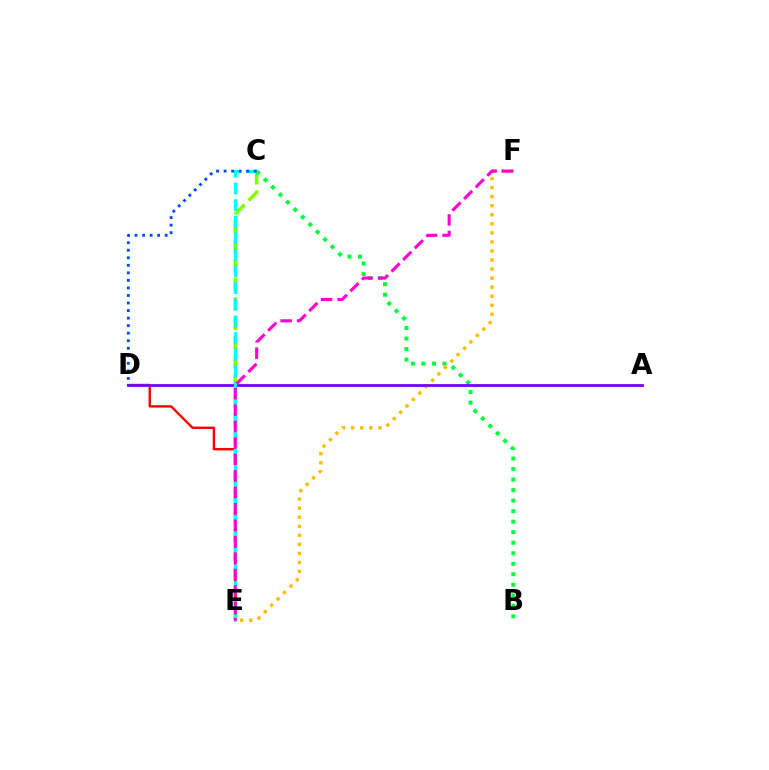{('C', 'E'): [{'color': '#84ff00', 'line_style': 'dashed', 'thickness': 2.62}, {'color': '#00fff6', 'line_style': 'dashed', 'thickness': 2.26}], ('E', 'F'): [{'color': '#ffbd00', 'line_style': 'dotted', 'thickness': 2.46}, {'color': '#ff00cf', 'line_style': 'dashed', 'thickness': 2.23}], ('D', 'E'): [{'color': '#ff0000', 'line_style': 'solid', 'thickness': 1.72}], ('B', 'C'): [{'color': '#00ff39', 'line_style': 'dotted', 'thickness': 2.86}], ('A', 'D'): [{'color': '#7200ff', 'line_style': 'solid', 'thickness': 1.98}], ('C', 'D'): [{'color': '#004bff', 'line_style': 'dotted', 'thickness': 2.05}]}